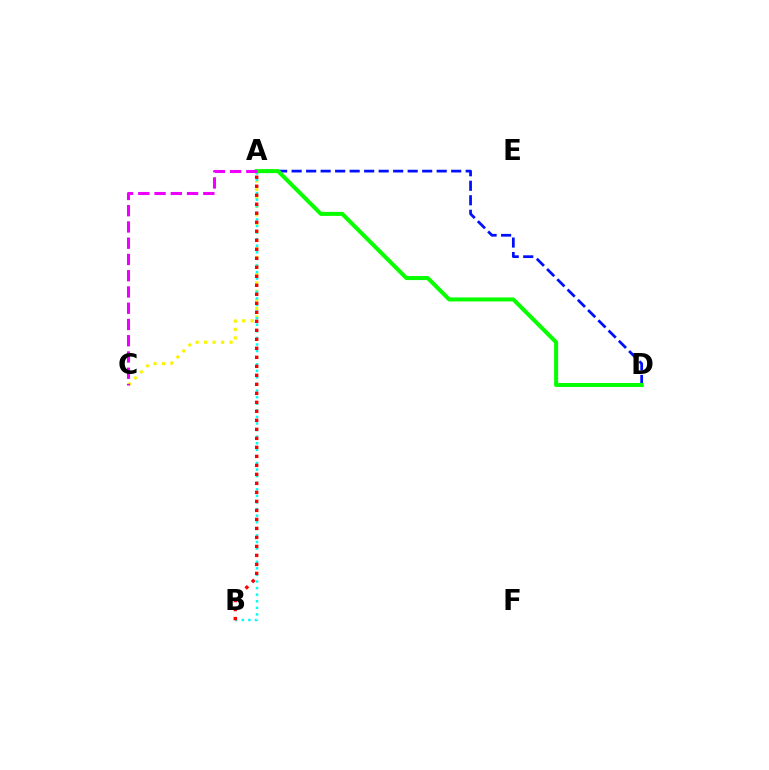{('A', 'C'): [{'color': '#fcf500', 'line_style': 'dotted', 'thickness': 2.31}, {'color': '#ee00ff', 'line_style': 'dashed', 'thickness': 2.21}], ('A', 'D'): [{'color': '#0010ff', 'line_style': 'dashed', 'thickness': 1.97}, {'color': '#08ff00', 'line_style': 'solid', 'thickness': 2.9}], ('A', 'B'): [{'color': '#00fff6', 'line_style': 'dotted', 'thickness': 1.79}, {'color': '#ff0000', 'line_style': 'dotted', 'thickness': 2.45}]}